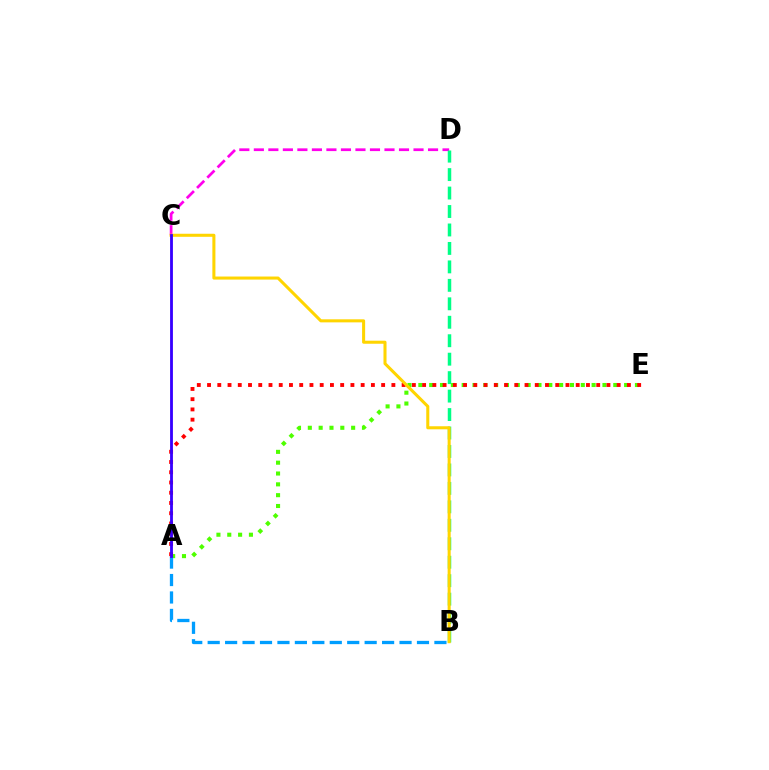{('C', 'D'): [{'color': '#ff00ed', 'line_style': 'dashed', 'thickness': 1.97}], ('A', 'E'): [{'color': '#4fff00', 'line_style': 'dotted', 'thickness': 2.94}, {'color': '#ff0000', 'line_style': 'dotted', 'thickness': 2.78}], ('B', 'D'): [{'color': '#00ff86', 'line_style': 'dashed', 'thickness': 2.51}], ('A', 'B'): [{'color': '#009eff', 'line_style': 'dashed', 'thickness': 2.37}], ('B', 'C'): [{'color': '#ffd500', 'line_style': 'solid', 'thickness': 2.2}], ('A', 'C'): [{'color': '#3700ff', 'line_style': 'solid', 'thickness': 2.03}]}